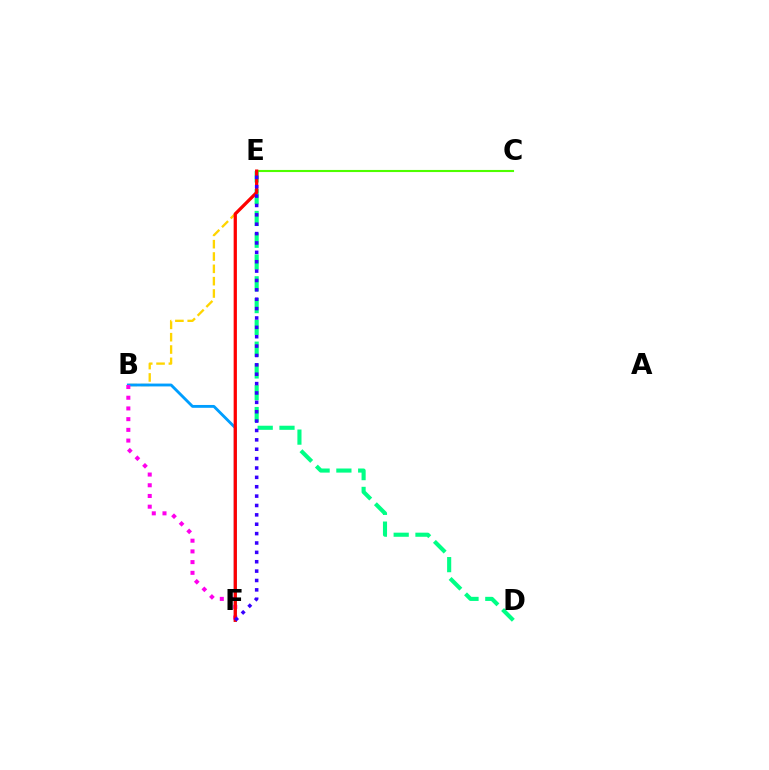{('B', 'E'): [{'color': '#ffd500', 'line_style': 'dashed', 'thickness': 1.67}], ('B', 'F'): [{'color': '#009eff', 'line_style': 'solid', 'thickness': 2.05}, {'color': '#ff00ed', 'line_style': 'dotted', 'thickness': 2.91}], ('D', 'E'): [{'color': '#00ff86', 'line_style': 'dashed', 'thickness': 2.96}], ('C', 'E'): [{'color': '#4fff00', 'line_style': 'solid', 'thickness': 1.52}], ('E', 'F'): [{'color': '#ff0000', 'line_style': 'solid', 'thickness': 2.35}, {'color': '#3700ff', 'line_style': 'dotted', 'thickness': 2.55}]}